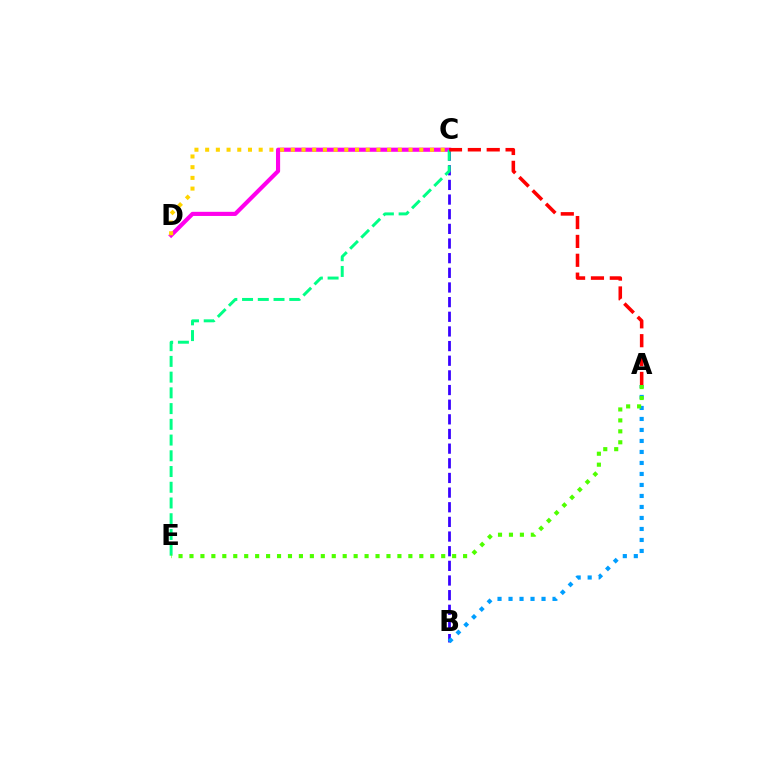{('B', 'C'): [{'color': '#3700ff', 'line_style': 'dashed', 'thickness': 1.99}], ('C', 'D'): [{'color': '#ff00ed', 'line_style': 'solid', 'thickness': 2.98}, {'color': '#ffd500', 'line_style': 'dotted', 'thickness': 2.91}], ('C', 'E'): [{'color': '#00ff86', 'line_style': 'dashed', 'thickness': 2.14}], ('A', 'B'): [{'color': '#009eff', 'line_style': 'dotted', 'thickness': 2.99}], ('A', 'C'): [{'color': '#ff0000', 'line_style': 'dashed', 'thickness': 2.56}], ('A', 'E'): [{'color': '#4fff00', 'line_style': 'dotted', 'thickness': 2.97}]}